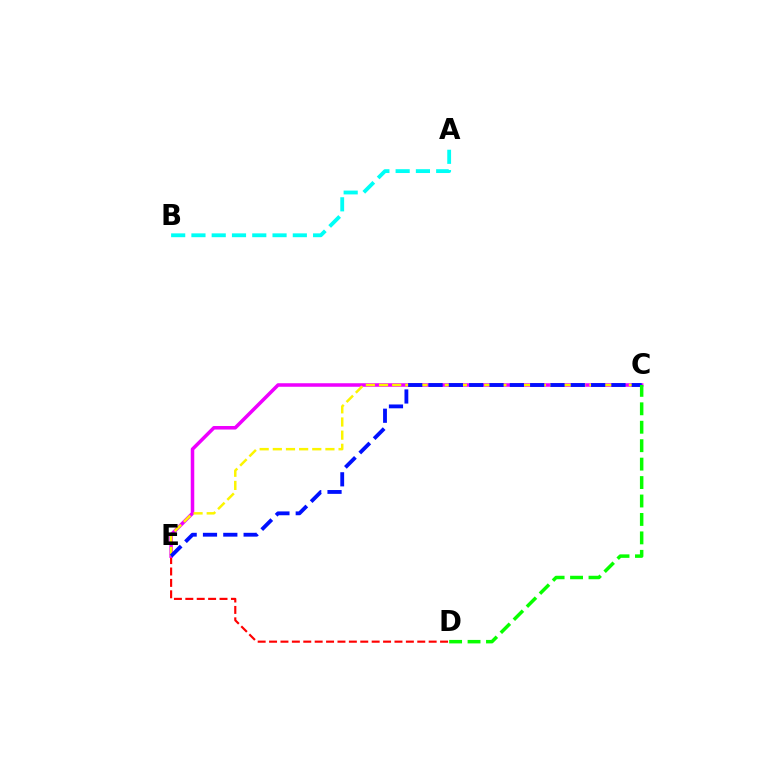{('A', 'B'): [{'color': '#00fff6', 'line_style': 'dashed', 'thickness': 2.75}], ('D', 'E'): [{'color': '#ff0000', 'line_style': 'dashed', 'thickness': 1.55}], ('C', 'E'): [{'color': '#ee00ff', 'line_style': 'solid', 'thickness': 2.54}, {'color': '#fcf500', 'line_style': 'dashed', 'thickness': 1.79}, {'color': '#0010ff', 'line_style': 'dashed', 'thickness': 2.76}], ('C', 'D'): [{'color': '#08ff00', 'line_style': 'dashed', 'thickness': 2.51}]}